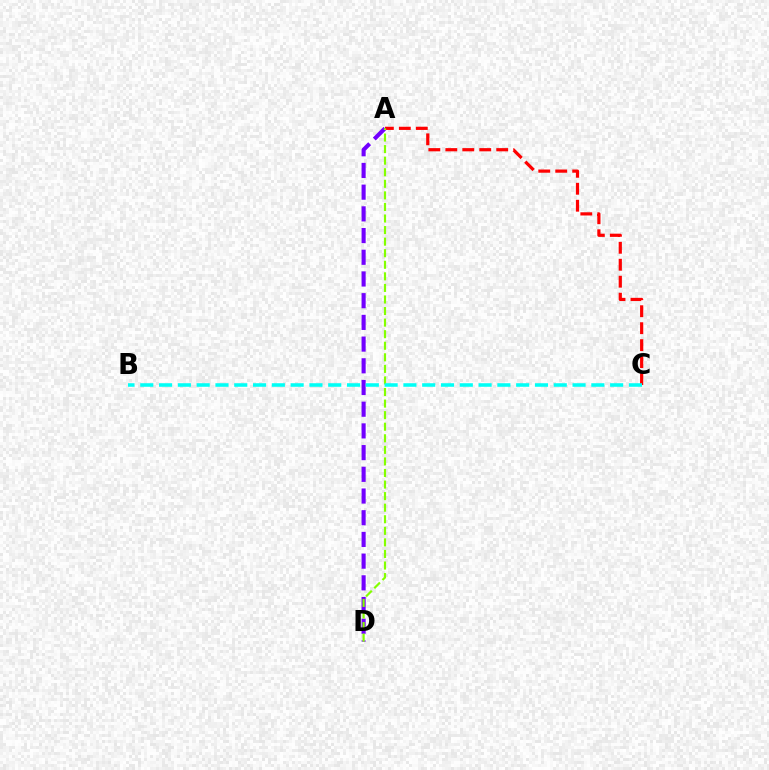{('A', 'C'): [{'color': '#ff0000', 'line_style': 'dashed', 'thickness': 2.3}], ('A', 'D'): [{'color': '#7200ff', 'line_style': 'dashed', 'thickness': 2.95}, {'color': '#84ff00', 'line_style': 'dashed', 'thickness': 1.57}], ('B', 'C'): [{'color': '#00fff6', 'line_style': 'dashed', 'thickness': 2.55}]}